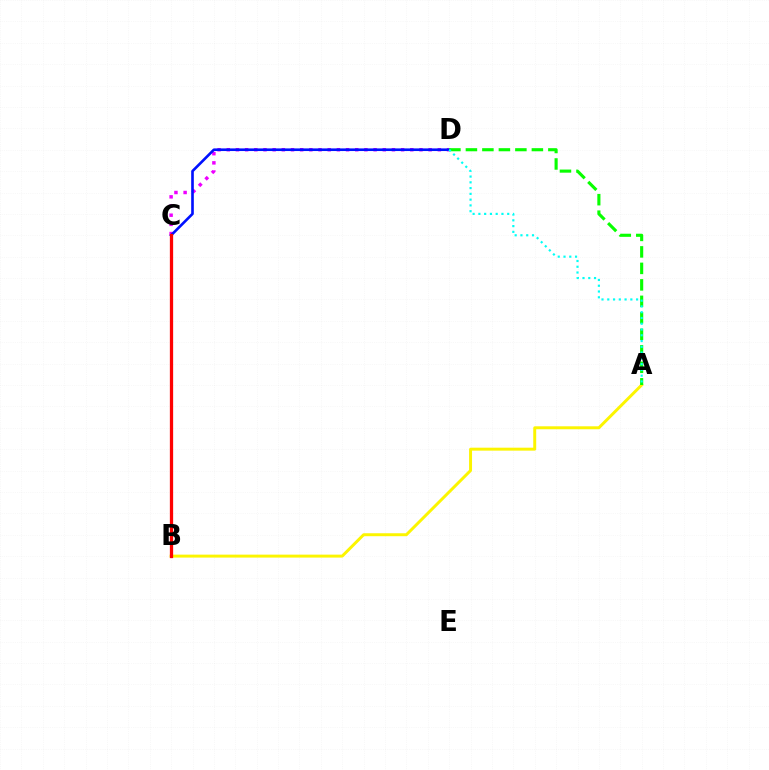{('C', 'D'): [{'color': '#ee00ff', 'line_style': 'dotted', 'thickness': 2.49}, {'color': '#0010ff', 'line_style': 'solid', 'thickness': 1.9}], ('A', 'B'): [{'color': '#fcf500', 'line_style': 'solid', 'thickness': 2.13}], ('B', 'C'): [{'color': '#ff0000', 'line_style': 'solid', 'thickness': 2.35}], ('A', 'D'): [{'color': '#08ff00', 'line_style': 'dashed', 'thickness': 2.24}, {'color': '#00fff6', 'line_style': 'dotted', 'thickness': 1.57}]}